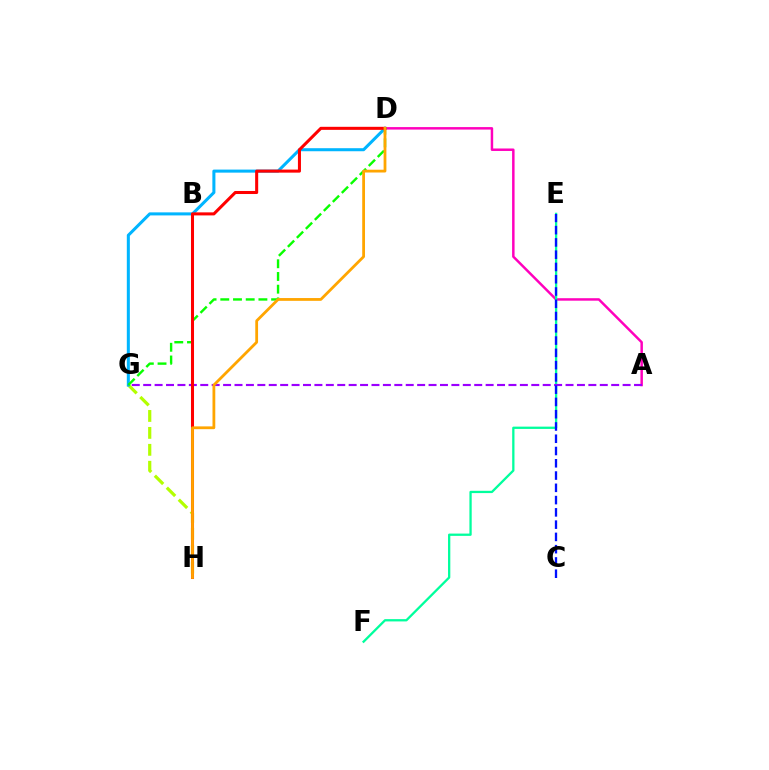{('A', 'D'): [{'color': '#ff00bd', 'line_style': 'solid', 'thickness': 1.78}], ('G', 'H'): [{'color': '#b3ff00', 'line_style': 'dashed', 'thickness': 2.3}], ('D', 'G'): [{'color': '#00b5ff', 'line_style': 'solid', 'thickness': 2.19}, {'color': '#08ff00', 'line_style': 'dashed', 'thickness': 1.73}], ('E', 'F'): [{'color': '#00ff9d', 'line_style': 'solid', 'thickness': 1.65}], ('A', 'G'): [{'color': '#9b00ff', 'line_style': 'dashed', 'thickness': 1.55}], ('D', 'H'): [{'color': '#ff0000', 'line_style': 'solid', 'thickness': 2.19}, {'color': '#ffa500', 'line_style': 'solid', 'thickness': 2.01}], ('C', 'E'): [{'color': '#0010ff', 'line_style': 'dashed', 'thickness': 1.67}]}